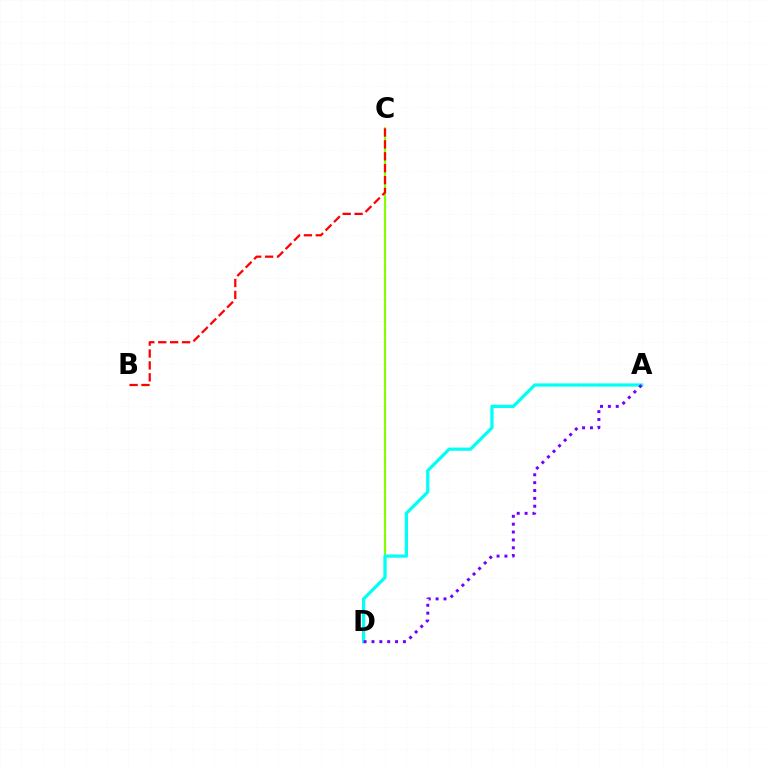{('C', 'D'): [{'color': '#84ff00', 'line_style': 'solid', 'thickness': 1.57}], ('A', 'D'): [{'color': '#00fff6', 'line_style': 'solid', 'thickness': 2.32}, {'color': '#7200ff', 'line_style': 'dotted', 'thickness': 2.14}], ('B', 'C'): [{'color': '#ff0000', 'line_style': 'dashed', 'thickness': 1.62}]}